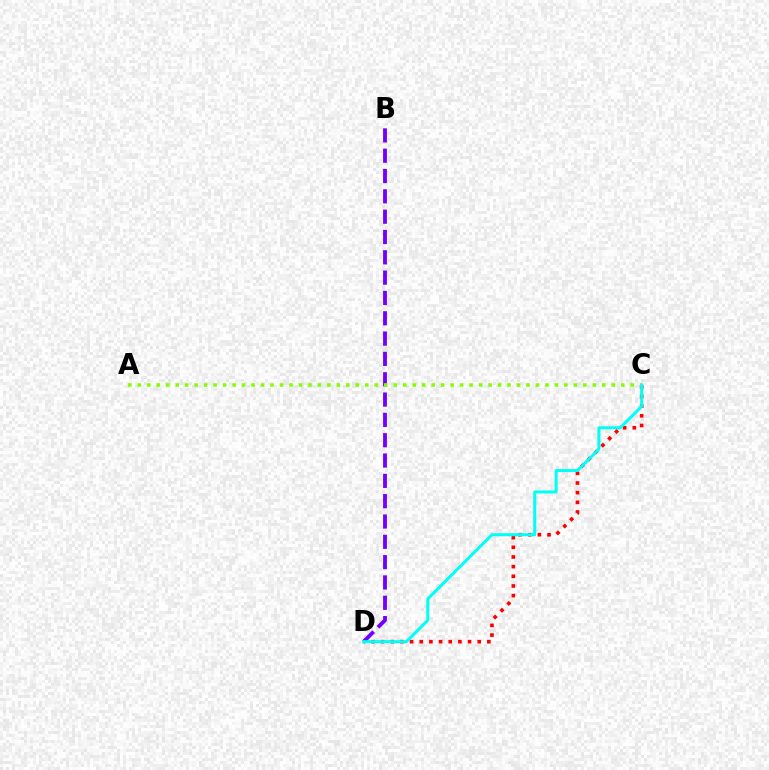{('C', 'D'): [{'color': '#ff0000', 'line_style': 'dotted', 'thickness': 2.63}, {'color': '#00fff6', 'line_style': 'solid', 'thickness': 2.17}], ('B', 'D'): [{'color': '#7200ff', 'line_style': 'dashed', 'thickness': 2.76}], ('A', 'C'): [{'color': '#84ff00', 'line_style': 'dotted', 'thickness': 2.58}]}